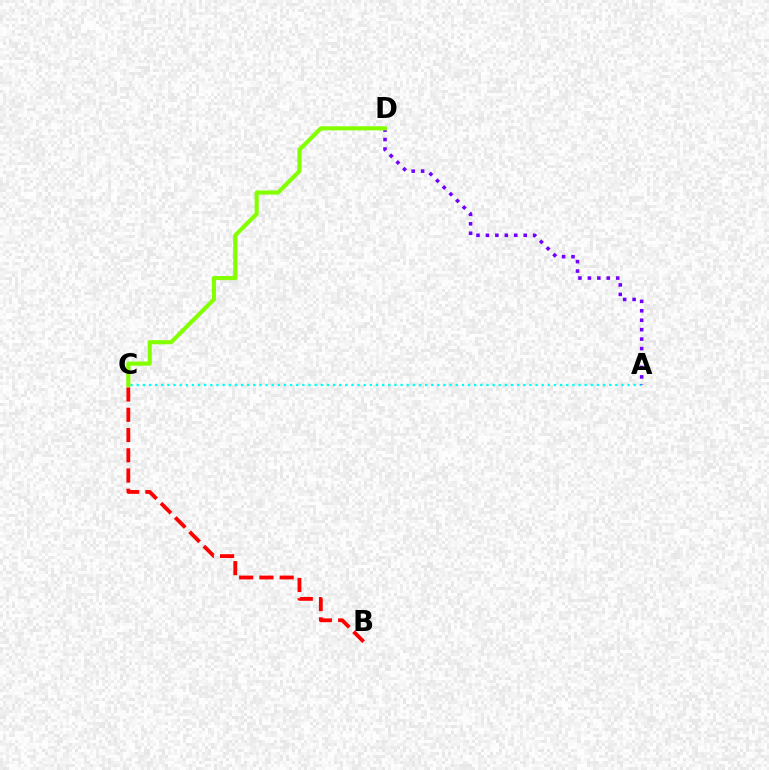{('A', 'C'): [{'color': '#00fff6', 'line_style': 'dotted', 'thickness': 1.67}], ('A', 'D'): [{'color': '#7200ff', 'line_style': 'dotted', 'thickness': 2.57}], ('B', 'C'): [{'color': '#ff0000', 'line_style': 'dashed', 'thickness': 2.75}], ('C', 'D'): [{'color': '#84ff00', 'line_style': 'solid', 'thickness': 2.97}]}